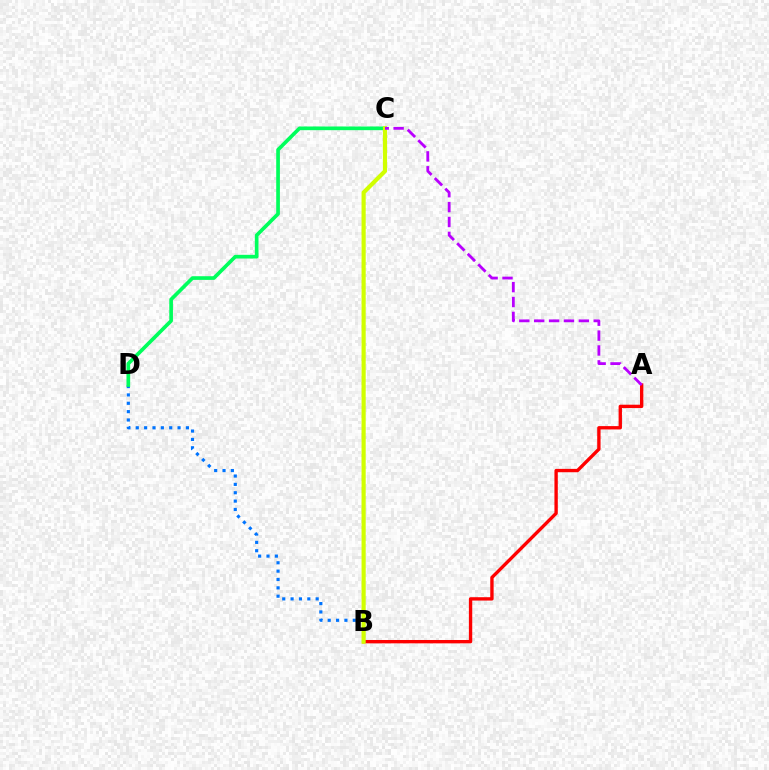{('B', 'D'): [{'color': '#0074ff', 'line_style': 'dotted', 'thickness': 2.27}], ('A', 'B'): [{'color': '#ff0000', 'line_style': 'solid', 'thickness': 2.42}], ('C', 'D'): [{'color': '#00ff5c', 'line_style': 'solid', 'thickness': 2.65}], ('B', 'C'): [{'color': '#d1ff00', 'line_style': 'solid', 'thickness': 3.0}], ('A', 'C'): [{'color': '#b900ff', 'line_style': 'dashed', 'thickness': 2.02}]}